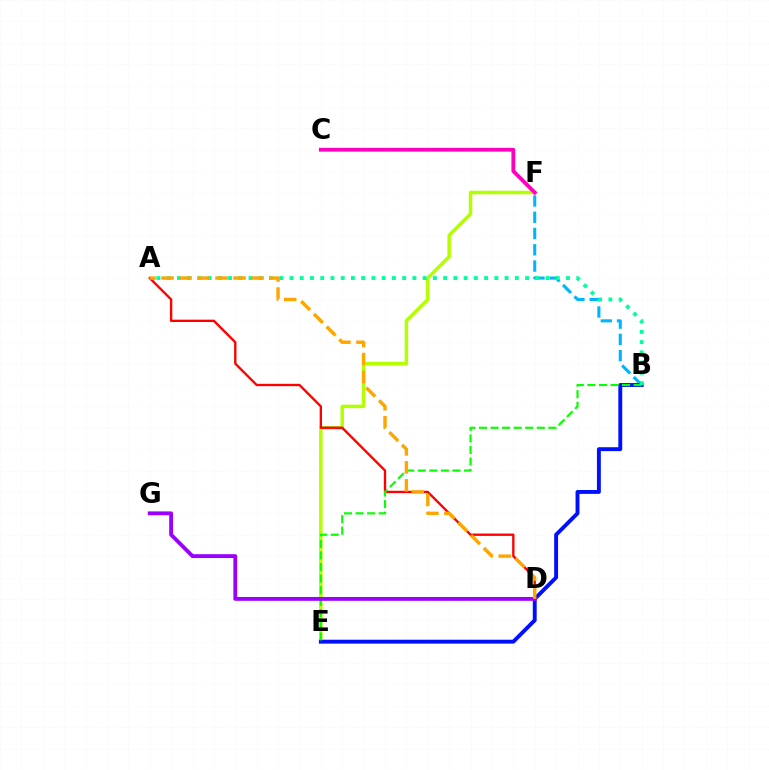{('E', 'F'): [{'color': '#b3ff00', 'line_style': 'solid', 'thickness': 2.53}], ('C', 'F'): [{'color': '#ff00bd', 'line_style': 'solid', 'thickness': 2.75}], ('B', 'F'): [{'color': '#00b5ff', 'line_style': 'dashed', 'thickness': 2.21}], ('B', 'E'): [{'color': '#0010ff', 'line_style': 'solid', 'thickness': 2.81}, {'color': '#08ff00', 'line_style': 'dashed', 'thickness': 1.57}], ('A', 'D'): [{'color': '#ff0000', 'line_style': 'solid', 'thickness': 1.69}, {'color': '#ffa500', 'line_style': 'dashed', 'thickness': 2.45}], ('D', 'G'): [{'color': '#9b00ff', 'line_style': 'solid', 'thickness': 2.77}], ('A', 'B'): [{'color': '#00ff9d', 'line_style': 'dotted', 'thickness': 2.78}]}